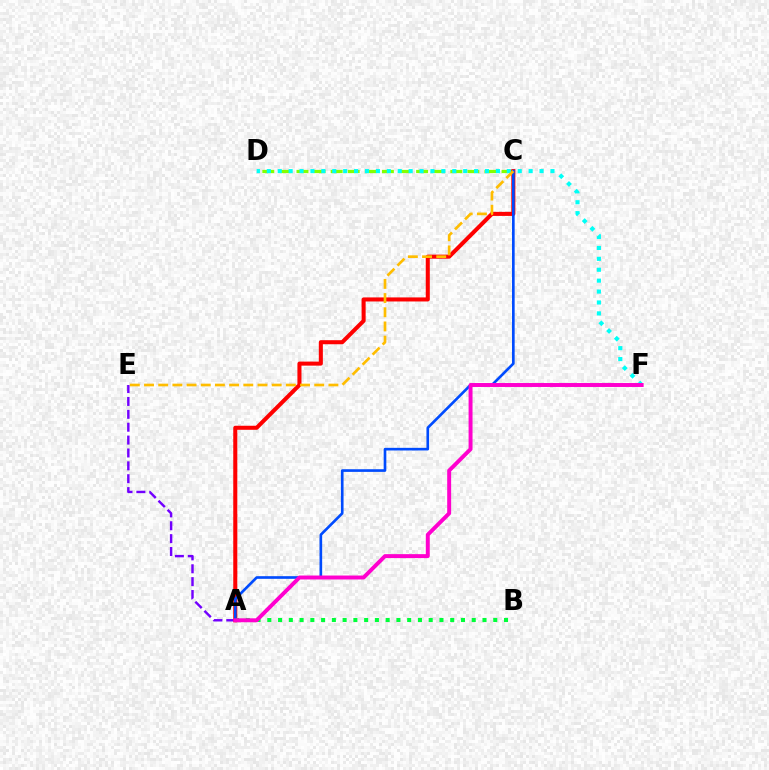{('A', 'E'): [{'color': '#7200ff', 'line_style': 'dashed', 'thickness': 1.75}], ('C', 'D'): [{'color': '#84ff00', 'line_style': 'dashed', 'thickness': 2.32}], ('A', 'C'): [{'color': '#ff0000', 'line_style': 'solid', 'thickness': 2.92}, {'color': '#004bff', 'line_style': 'solid', 'thickness': 1.91}], ('A', 'B'): [{'color': '#00ff39', 'line_style': 'dotted', 'thickness': 2.92}], ('D', 'F'): [{'color': '#00fff6', 'line_style': 'dotted', 'thickness': 2.96}], ('A', 'F'): [{'color': '#ff00cf', 'line_style': 'solid', 'thickness': 2.84}], ('C', 'E'): [{'color': '#ffbd00', 'line_style': 'dashed', 'thickness': 1.93}]}